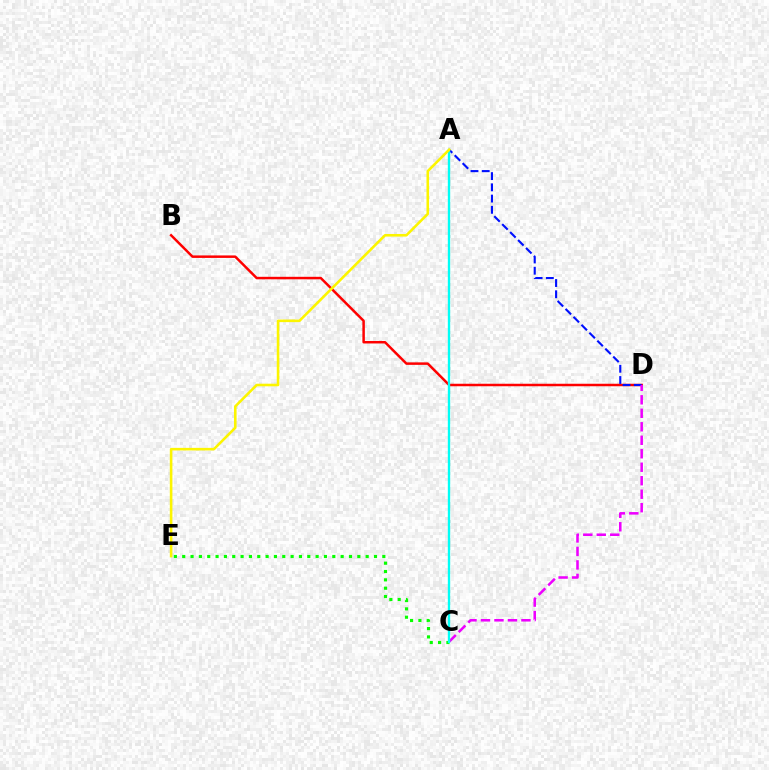{('B', 'D'): [{'color': '#ff0000', 'line_style': 'solid', 'thickness': 1.79}], ('A', 'D'): [{'color': '#0010ff', 'line_style': 'dashed', 'thickness': 1.53}], ('C', 'E'): [{'color': '#08ff00', 'line_style': 'dotted', 'thickness': 2.27}], ('C', 'D'): [{'color': '#ee00ff', 'line_style': 'dashed', 'thickness': 1.83}], ('A', 'C'): [{'color': '#00fff6', 'line_style': 'solid', 'thickness': 1.69}], ('A', 'E'): [{'color': '#fcf500', 'line_style': 'solid', 'thickness': 1.87}]}